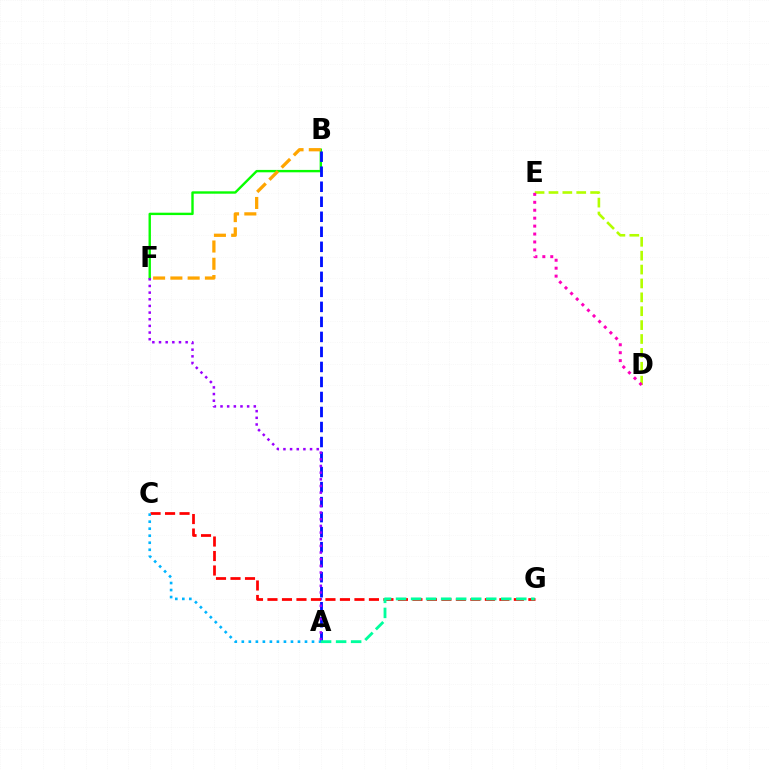{('B', 'F'): [{'color': '#08ff00', 'line_style': 'solid', 'thickness': 1.72}, {'color': '#ffa500', 'line_style': 'dashed', 'thickness': 2.35}], ('D', 'E'): [{'color': '#b3ff00', 'line_style': 'dashed', 'thickness': 1.89}, {'color': '#ff00bd', 'line_style': 'dotted', 'thickness': 2.16}], ('A', 'B'): [{'color': '#0010ff', 'line_style': 'dashed', 'thickness': 2.04}], ('A', 'F'): [{'color': '#9b00ff', 'line_style': 'dotted', 'thickness': 1.81}], ('C', 'G'): [{'color': '#ff0000', 'line_style': 'dashed', 'thickness': 1.97}], ('A', 'G'): [{'color': '#00ff9d', 'line_style': 'dashed', 'thickness': 2.04}], ('A', 'C'): [{'color': '#00b5ff', 'line_style': 'dotted', 'thickness': 1.91}]}